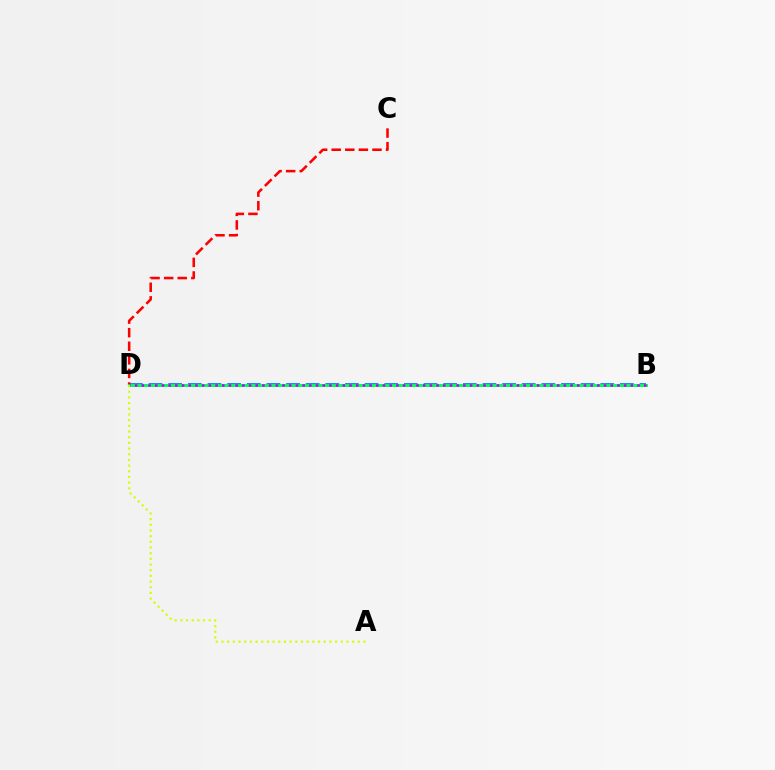{('B', 'D'): [{'color': '#0074ff', 'line_style': 'dashed', 'thickness': 2.67}, {'color': '#00ff5c', 'line_style': 'solid', 'thickness': 2.1}, {'color': '#b900ff', 'line_style': 'dotted', 'thickness': 1.82}], ('C', 'D'): [{'color': '#ff0000', 'line_style': 'dashed', 'thickness': 1.85}], ('A', 'D'): [{'color': '#d1ff00', 'line_style': 'dotted', 'thickness': 1.54}]}